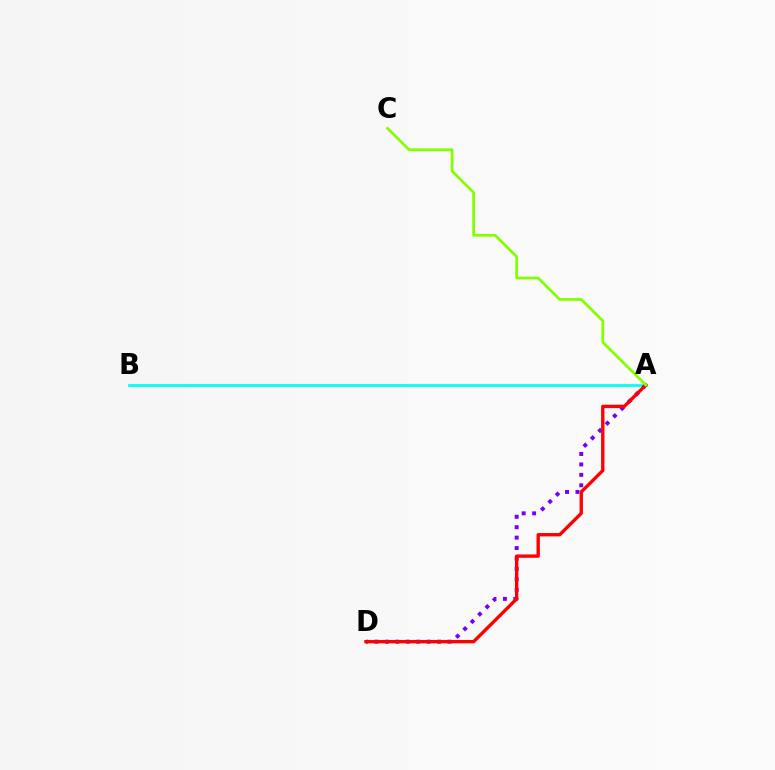{('A', 'B'): [{'color': '#00fff6', 'line_style': 'solid', 'thickness': 1.96}], ('A', 'D'): [{'color': '#7200ff', 'line_style': 'dotted', 'thickness': 2.83}, {'color': '#ff0000', 'line_style': 'solid', 'thickness': 2.41}], ('A', 'C'): [{'color': '#84ff00', 'line_style': 'solid', 'thickness': 1.98}]}